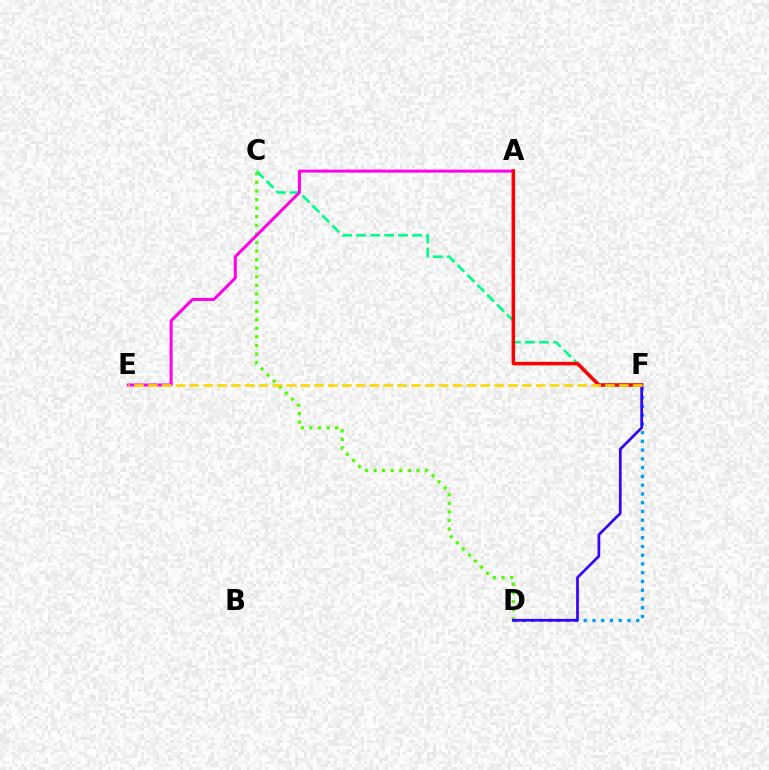{('D', 'F'): [{'color': '#009eff', 'line_style': 'dotted', 'thickness': 2.38}, {'color': '#3700ff', 'line_style': 'solid', 'thickness': 1.95}], ('C', 'F'): [{'color': '#00ff86', 'line_style': 'dashed', 'thickness': 1.9}], ('C', 'D'): [{'color': '#4fff00', 'line_style': 'dotted', 'thickness': 2.33}], ('A', 'E'): [{'color': '#ff00ed', 'line_style': 'solid', 'thickness': 2.16}], ('A', 'F'): [{'color': '#ff0000', 'line_style': 'solid', 'thickness': 2.54}], ('E', 'F'): [{'color': '#ffd500', 'line_style': 'dashed', 'thickness': 1.88}]}